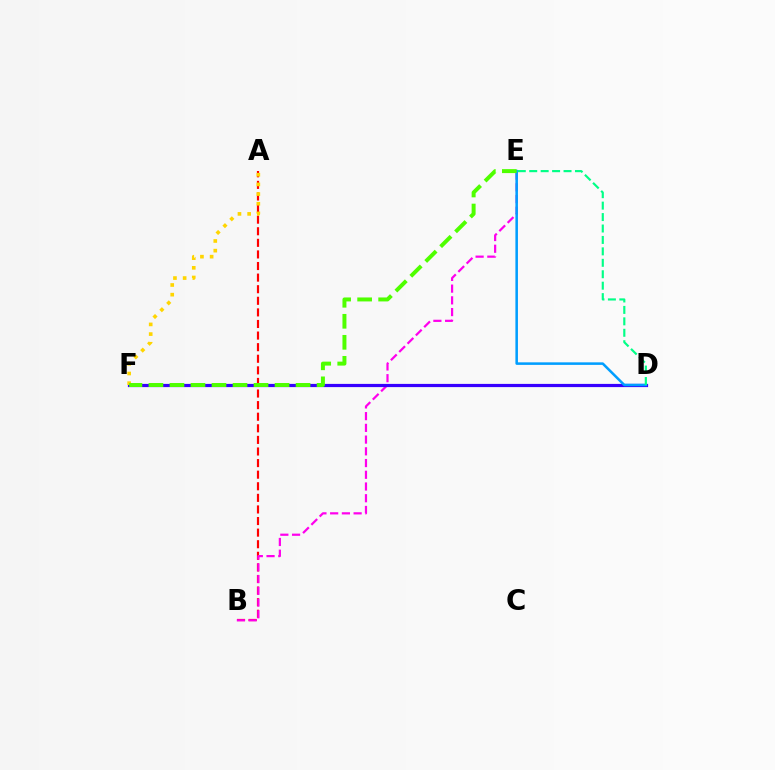{('A', 'B'): [{'color': '#ff0000', 'line_style': 'dashed', 'thickness': 1.57}], ('B', 'E'): [{'color': '#ff00ed', 'line_style': 'dashed', 'thickness': 1.59}], ('D', 'F'): [{'color': '#3700ff', 'line_style': 'solid', 'thickness': 2.31}], ('D', 'E'): [{'color': '#009eff', 'line_style': 'solid', 'thickness': 1.83}, {'color': '#00ff86', 'line_style': 'dashed', 'thickness': 1.55}], ('A', 'F'): [{'color': '#ffd500', 'line_style': 'dotted', 'thickness': 2.63}], ('E', 'F'): [{'color': '#4fff00', 'line_style': 'dashed', 'thickness': 2.86}]}